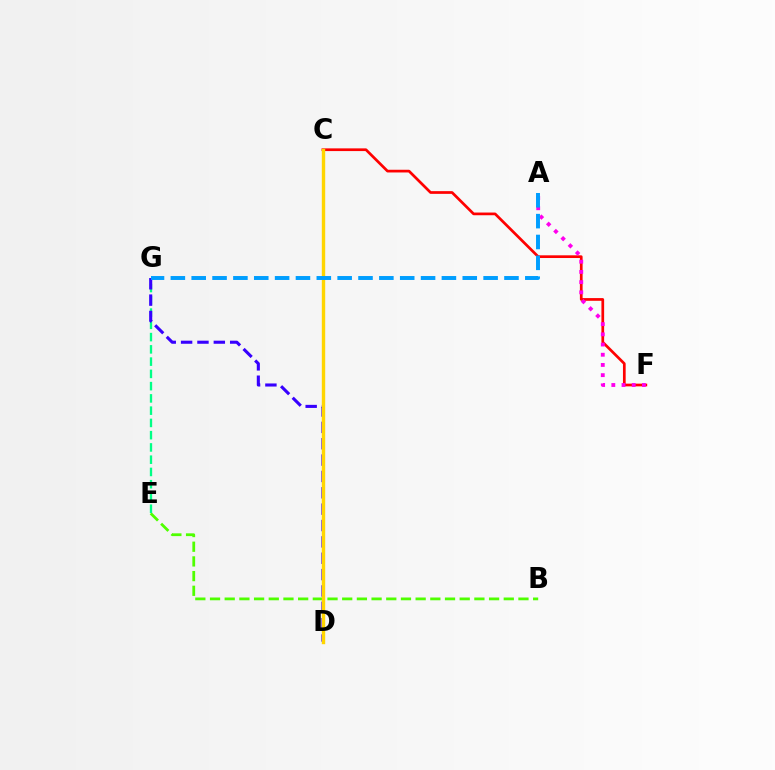{('C', 'F'): [{'color': '#ff0000', 'line_style': 'solid', 'thickness': 1.95}], ('B', 'E'): [{'color': '#4fff00', 'line_style': 'dashed', 'thickness': 2.0}], ('E', 'G'): [{'color': '#00ff86', 'line_style': 'dashed', 'thickness': 1.67}], ('D', 'G'): [{'color': '#3700ff', 'line_style': 'dashed', 'thickness': 2.22}], ('C', 'D'): [{'color': '#ffd500', 'line_style': 'solid', 'thickness': 2.44}], ('A', 'F'): [{'color': '#ff00ed', 'line_style': 'dotted', 'thickness': 2.77}], ('A', 'G'): [{'color': '#009eff', 'line_style': 'dashed', 'thickness': 2.83}]}